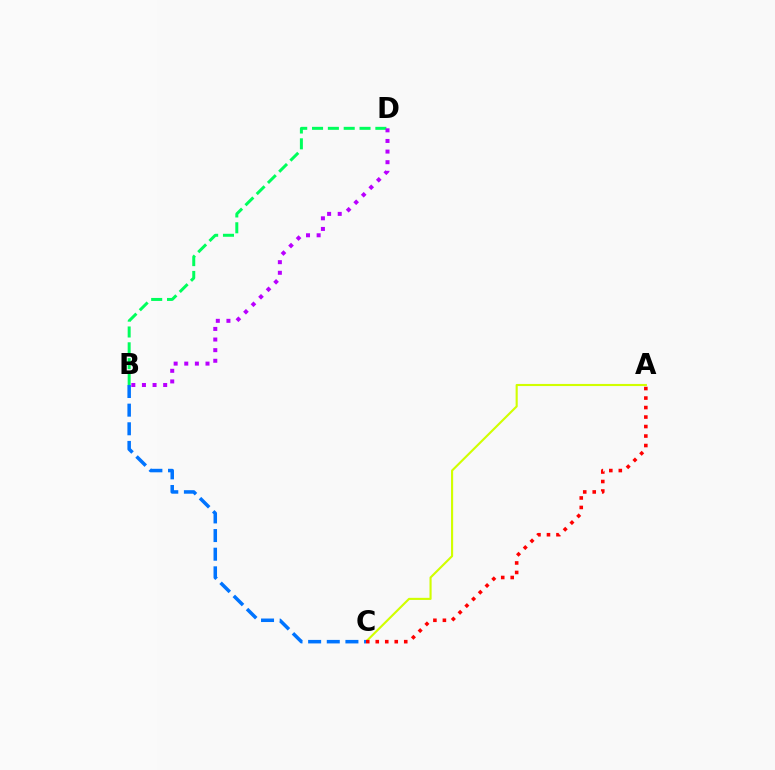{('A', 'C'): [{'color': '#d1ff00', 'line_style': 'solid', 'thickness': 1.53}, {'color': '#ff0000', 'line_style': 'dotted', 'thickness': 2.58}], ('B', 'D'): [{'color': '#00ff5c', 'line_style': 'dashed', 'thickness': 2.15}, {'color': '#b900ff', 'line_style': 'dotted', 'thickness': 2.89}], ('B', 'C'): [{'color': '#0074ff', 'line_style': 'dashed', 'thickness': 2.53}]}